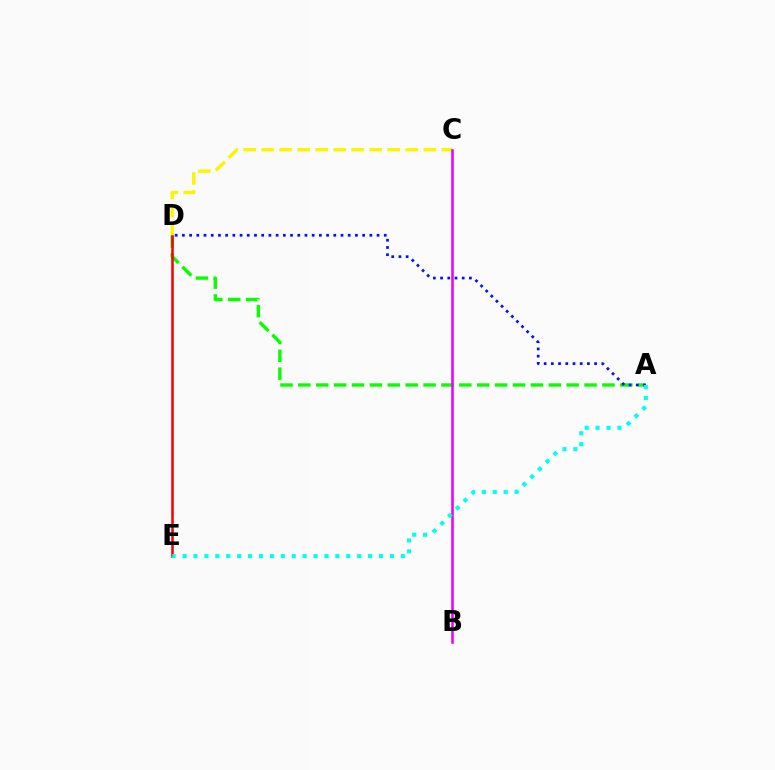{('A', 'D'): [{'color': '#08ff00', 'line_style': 'dashed', 'thickness': 2.43}, {'color': '#0010ff', 'line_style': 'dotted', 'thickness': 1.96}], ('D', 'E'): [{'color': '#ff0000', 'line_style': 'solid', 'thickness': 1.84}], ('C', 'D'): [{'color': '#fcf500', 'line_style': 'dashed', 'thickness': 2.45}], ('B', 'C'): [{'color': '#ee00ff', 'line_style': 'solid', 'thickness': 1.85}], ('A', 'E'): [{'color': '#00fff6', 'line_style': 'dotted', 'thickness': 2.96}]}